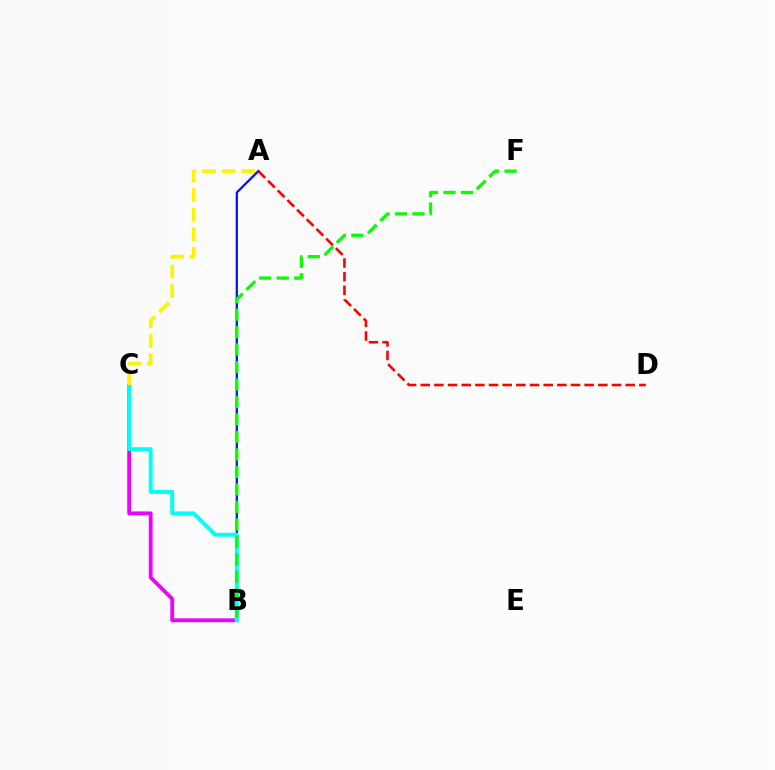{('A', 'B'): [{'color': '#0010ff', 'line_style': 'solid', 'thickness': 1.62}], ('B', 'C'): [{'color': '#ee00ff', 'line_style': 'solid', 'thickness': 2.75}, {'color': '#00fff6', 'line_style': 'solid', 'thickness': 2.82}], ('A', 'C'): [{'color': '#fcf500', 'line_style': 'dashed', 'thickness': 2.66}], ('B', 'F'): [{'color': '#08ff00', 'line_style': 'dashed', 'thickness': 2.37}], ('A', 'D'): [{'color': '#ff0000', 'line_style': 'dashed', 'thickness': 1.86}]}